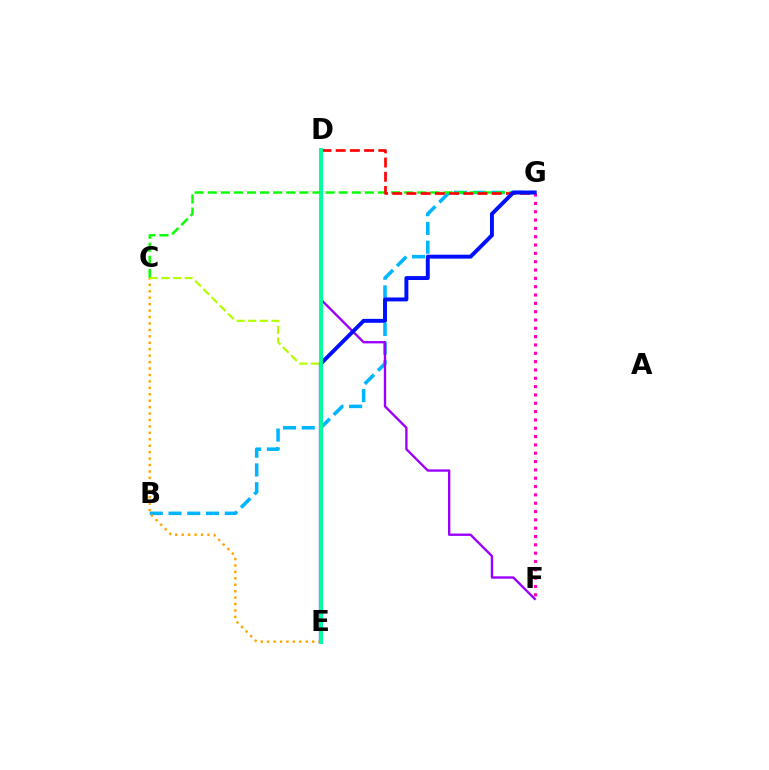{('B', 'G'): [{'color': '#00b5ff', 'line_style': 'dashed', 'thickness': 2.55}], ('C', 'G'): [{'color': '#08ff00', 'line_style': 'dashed', 'thickness': 1.78}], ('C', 'E'): [{'color': '#ffa500', 'line_style': 'dotted', 'thickness': 1.75}, {'color': '#b3ff00', 'line_style': 'dashed', 'thickness': 1.58}], ('D', 'F'): [{'color': '#9b00ff', 'line_style': 'solid', 'thickness': 1.7}], ('D', 'G'): [{'color': '#ff0000', 'line_style': 'dashed', 'thickness': 1.93}], ('F', 'G'): [{'color': '#ff00bd', 'line_style': 'dotted', 'thickness': 2.26}], ('E', 'G'): [{'color': '#0010ff', 'line_style': 'solid', 'thickness': 2.83}], ('D', 'E'): [{'color': '#00ff9d', 'line_style': 'solid', 'thickness': 2.78}]}